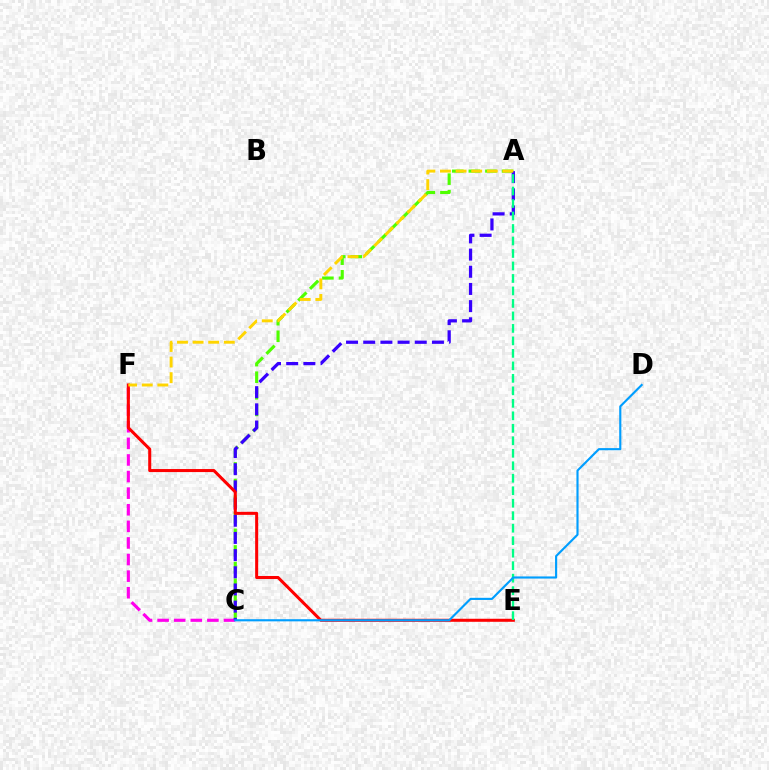{('A', 'C'): [{'color': '#4fff00', 'line_style': 'dashed', 'thickness': 2.26}, {'color': '#3700ff', 'line_style': 'dashed', 'thickness': 2.33}], ('C', 'F'): [{'color': '#ff00ed', 'line_style': 'dashed', 'thickness': 2.25}], ('E', 'F'): [{'color': '#ff0000', 'line_style': 'solid', 'thickness': 2.19}], ('A', 'E'): [{'color': '#00ff86', 'line_style': 'dashed', 'thickness': 1.7}], ('C', 'D'): [{'color': '#009eff', 'line_style': 'solid', 'thickness': 1.54}], ('A', 'F'): [{'color': '#ffd500', 'line_style': 'dashed', 'thickness': 2.12}]}